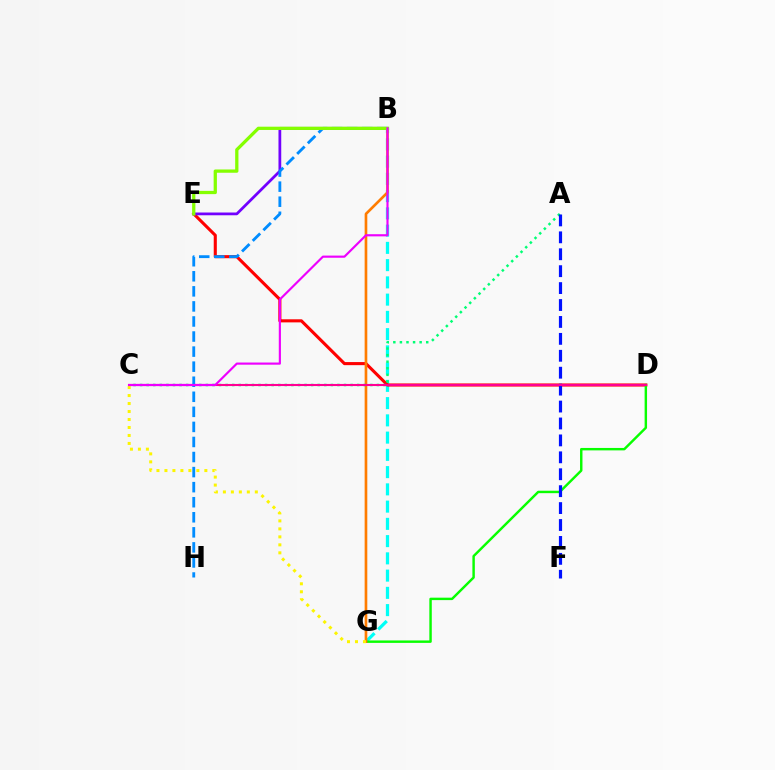{('B', 'G'): [{'color': '#00fff6', 'line_style': 'dashed', 'thickness': 2.34}, {'color': '#ff7c00', 'line_style': 'solid', 'thickness': 1.92}], ('D', 'E'): [{'color': '#ff0000', 'line_style': 'solid', 'thickness': 2.23}], ('D', 'G'): [{'color': '#08ff00', 'line_style': 'solid', 'thickness': 1.75}], ('B', 'E'): [{'color': '#7200ff', 'line_style': 'solid', 'thickness': 1.99}, {'color': '#84ff00', 'line_style': 'solid', 'thickness': 2.35}], ('A', 'C'): [{'color': '#00ff74', 'line_style': 'dotted', 'thickness': 1.79}], ('A', 'F'): [{'color': '#0010ff', 'line_style': 'dashed', 'thickness': 2.3}], ('C', 'D'): [{'color': '#ff0094', 'line_style': 'solid', 'thickness': 1.51}], ('B', 'H'): [{'color': '#008cff', 'line_style': 'dashed', 'thickness': 2.05}], ('C', 'G'): [{'color': '#fcf500', 'line_style': 'dotted', 'thickness': 2.17}], ('B', 'C'): [{'color': '#ee00ff', 'line_style': 'solid', 'thickness': 1.56}]}